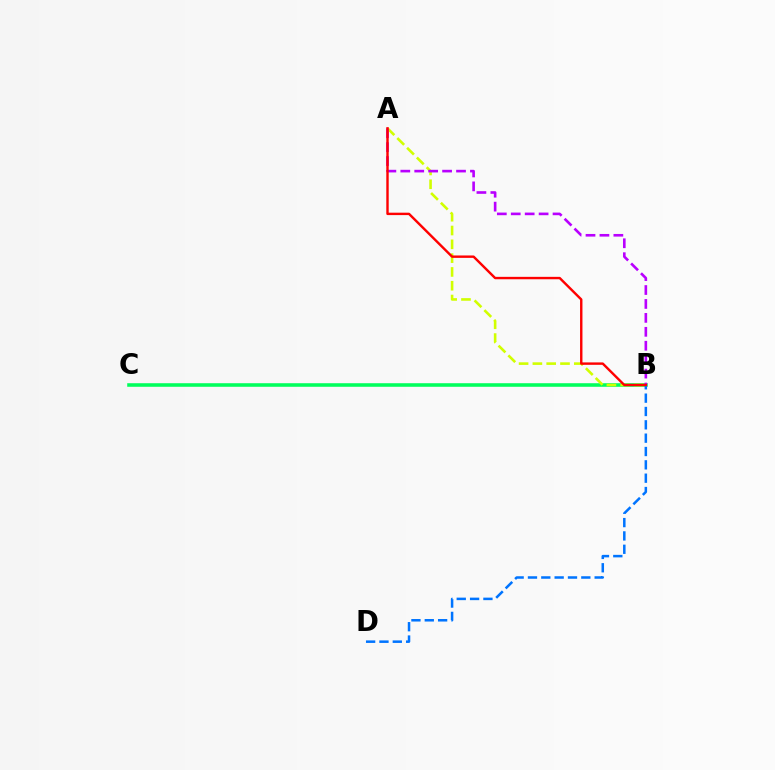{('B', 'C'): [{'color': '#00ff5c', 'line_style': 'solid', 'thickness': 2.57}], ('A', 'B'): [{'color': '#d1ff00', 'line_style': 'dashed', 'thickness': 1.88}, {'color': '#b900ff', 'line_style': 'dashed', 'thickness': 1.89}, {'color': '#ff0000', 'line_style': 'solid', 'thickness': 1.73}], ('B', 'D'): [{'color': '#0074ff', 'line_style': 'dashed', 'thickness': 1.81}]}